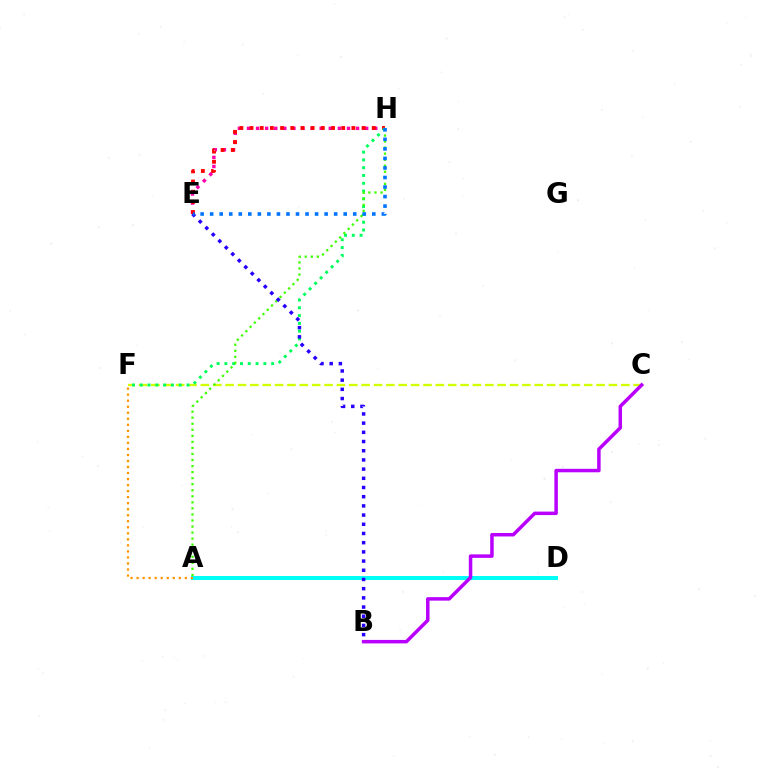{('A', 'D'): [{'color': '#00fff6', 'line_style': 'solid', 'thickness': 2.89}], ('C', 'F'): [{'color': '#d1ff00', 'line_style': 'dashed', 'thickness': 1.68}], ('E', 'H'): [{'color': '#ff00ac', 'line_style': 'dotted', 'thickness': 2.47}, {'color': '#ff0000', 'line_style': 'dotted', 'thickness': 2.77}, {'color': '#0074ff', 'line_style': 'dotted', 'thickness': 2.59}], ('F', 'H'): [{'color': '#00ff5c', 'line_style': 'dotted', 'thickness': 2.12}], ('A', 'H'): [{'color': '#3dff00', 'line_style': 'dotted', 'thickness': 1.64}], ('B', 'C'): [{'color': '#b900ff', 'line_style': 'solid', 'thickness': 2.51}], ('A', 'F'): [{'color': '#ff9400', 'line_style': 'dotted', 'thickness': 1.64}], ('B', 'E'): [{'color': '#2500ff', 'line_style': 'dotted', 'thickness': 2.5}]}